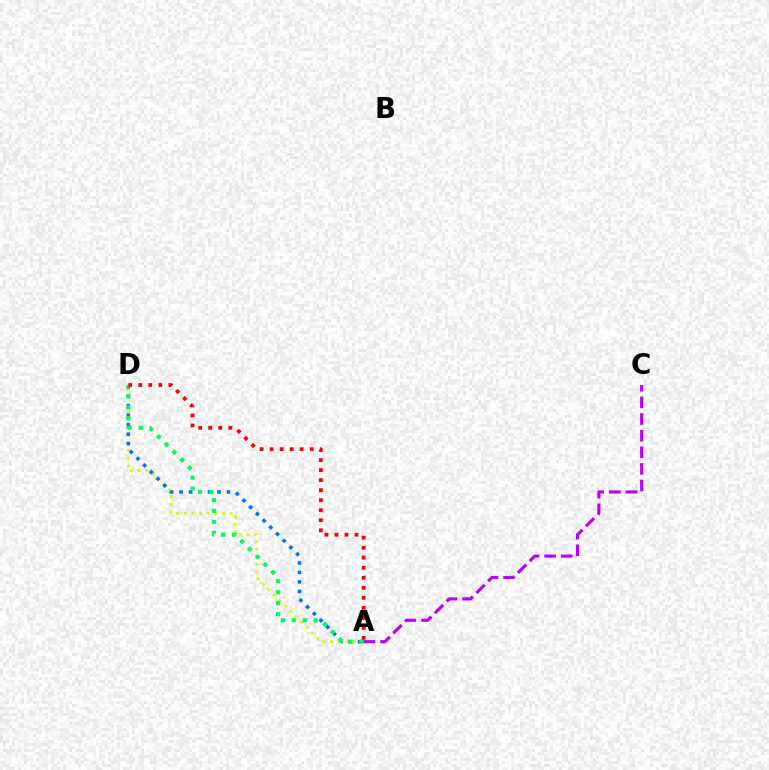{('A', 'D'): [{'color': '#d1ff00', 'line_style': 'dotted', 'thickness': 2.08}, {'color': '#0074ff', 'line_style': 'dotted', 'thickness': 2.58}, {'color': '#00ff5c', 'line_style': 'dotted', 'thickness': 2.97}, {'color': '#ff0000', 'line_style': 'dotted', 'thickness': 2.72}], ('A', 'C'): [{'color': '#b900ff', 'line_style': 'dashed', 'thickness': 2.26}]}